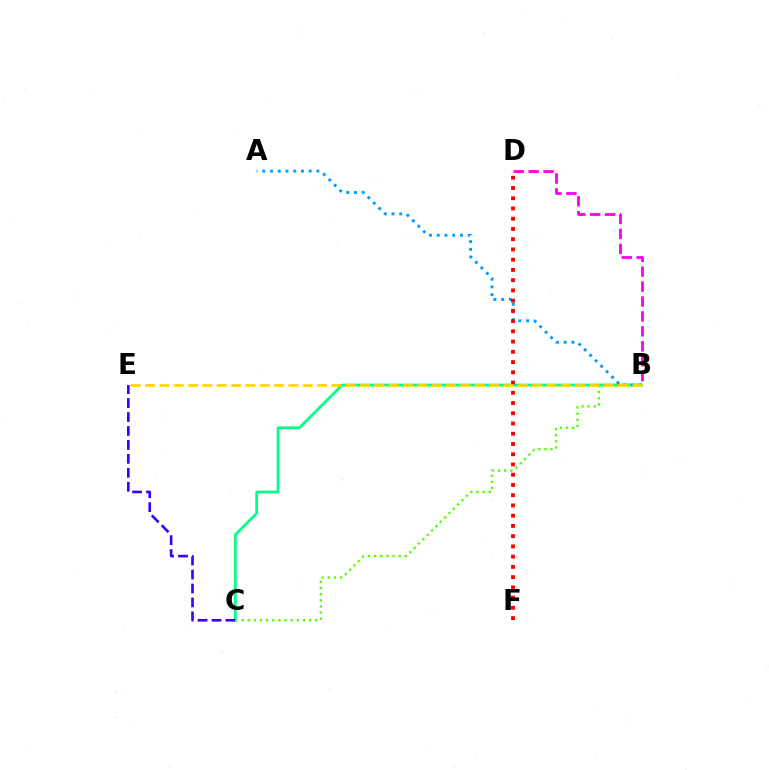{('B', 'C'): [{'color': '#00ff86', 'line_style': 'solid', 'thickness': 2.0}, {'color': '#4fff00', 'line_style': 'dotted', 'thickness': 1.67}], ('C', 'E'): [{'color': '#3700ff', 'line_style': 'dashed', 'thickness': 1.89}], ('A', 'B'): [{'color': '#009eff', 'line_style': 'dotted', 'thickness': 2.1}], ('D', 'F'): [{'color': '#ff0000', 'line_style': 'dotted', 'thickness': 2.78}], ('B', 'D'): [{'color': '#ff00ed', 'line_style': 'dashed', 'thickness': 2.03}], ('B', 'E'): [{'color': '#ffd500', 'line_style': 'dashed', 'thickness': 1.95}]}